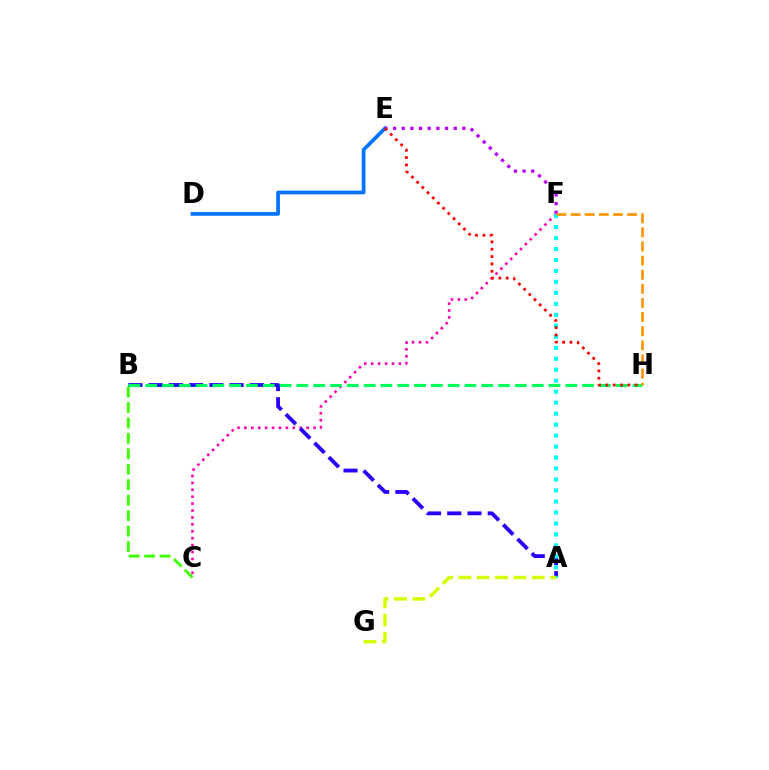{('D', 'E'): [{'color': '#0074ff', 'line_style': 'solid', 'thickness': 2.67}], ('E', 'F'): [{'color': '#b900ff', 'line_style': 'dotted', 'thickness': 2.35}], ('C', 'F'): [{'color': '#ff00ac', 'line_style': 'dotted', 'thickness': 1.88}], ('A', 'B'): [{'color': '#2500ff', 'line_style': 'dashed', 'thickness': 2.75}], ('B', 'C'): [{'color': '#3dff00', 'line_style': 'dashed', 'thickness': 2.1}], ('A', 'F'): [{'color': '#00fff6', 'line_style': 'dotted', 'thickness': 2.98}], ('B', 'H'): [{'color': '#00ff5c', 'line_style': 'dashed', 'thickness': 2.28}], ('E', 'H'): [{'color': '#ff0000', 'line_style': 'dotted', 'thickness': 2.0}], ('F', 'H'): [{'color': '#ff9400', 'line_style': 'dashed', 'thickness': 1.92}], ('A', 'G'): [{'color': '#d1ff00', 'line_style': 'dashed', 'thickness': 2.49}]}